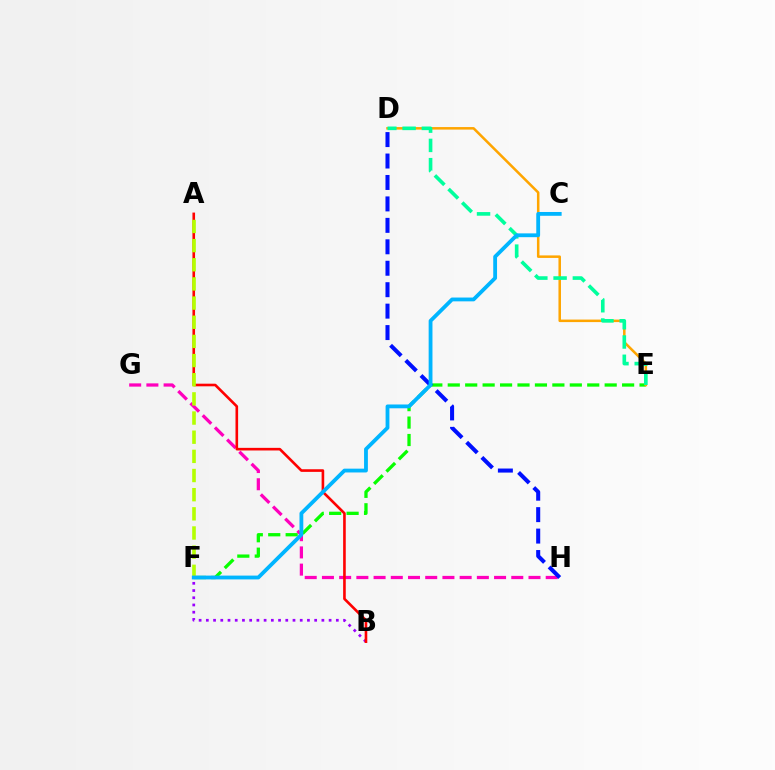{('E', 'F'): [{'color': '#08ff00', 'line_style': 'dashed', 'thickness': 2.37}], ('G', 'H'): [{'color': '#ff00bd', 'line_style': 'dashed', 'thickness': 2.34}], ('B', 'F'): [{'color': '#9b00ff', 'line_style': 'dotted', 'thickness': 1.96}], ('D', 'E'): [{'color': '#ffa500', 'line_style': 'solid', 'thickness': 1.82}, {'color': '#00ff9d', 'line_style': 'dashed', 'thickness': 2.62}], ('A', 'B'): [{'color': '#ff0000', 'line_style': 'solid', 'thickness': 1.89}], ('A', 'F'): [{'color': '#b3ff00', 'line_style': 'dashed', 'thickness': 2.6}], ('D', 'H'): [{'color': '#0010ff', 'line_style': 'dashed', 'thickness': 2.91}], ('C', 'F'): [{'color': '#00b5ff', 'line_style': 'solid', 'thickness': 2.74}]}